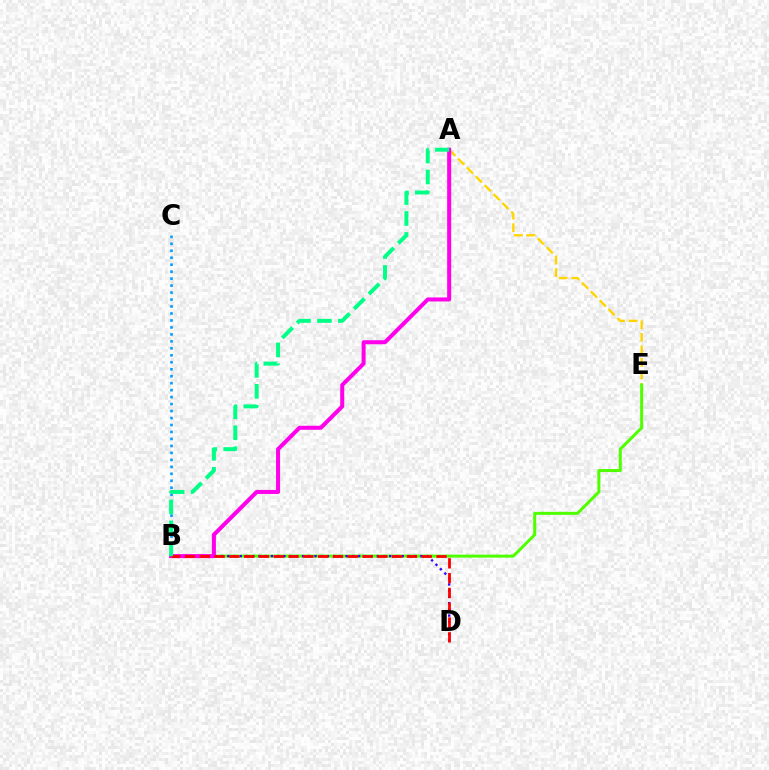{('A', 'E'): [{'color': '#ffd500', 'line_style': 'dashed', 'thickness': 1.7}], ('B', 'E'): [{'color': '#4fff00', 'line_style': 'solid', 'thickness': 2.17}], ('B', 'D'): [{'color': '#3700ff', 'line_style': 'dotted', 'thickness': 1.69}, {'color': '#ff0000', 'line_style': 'dashed', 'thickness': 2.01}], ('A', 'B'): [{'color': '#ff00ed', 'line_style': 'solid', 'thickness': 2.9}, {'color': '#00ff86', 'line_style': 'dashed', 'thickness': 2.85}], ('B', 'C'): [{'color': '#009eff', 'line_style': 'dotted', 'thickness': 1.89}]}